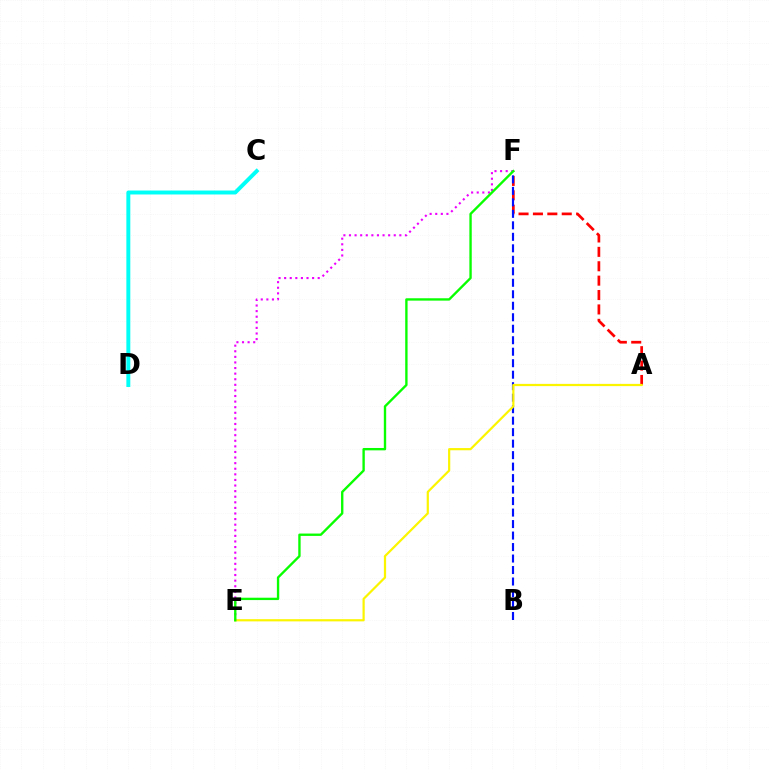{('A', 'F'): [{'color': '#ff0000', 'line_style': 'dashed', 'thickness': 1.96}], ('C', 'D'): [{'color': '#00fff6', 'line_style': 'solid', 'thickness': 2.84}], ('E', 'F'): [{'color': '#ee00ff', 'line_style': 'dotted', 'thickness': 1.52}, {'color': '#08ff00', 'line_style': 'solid', 'thickness': 1.7}], ('B', 'F'): [{'color': '#0010ff', 'line_style': 'dashed', 'thickness': 1.56}], ('A', 'E'): [{'color': '#fcf500', 'line_style': 'solid', 'thickness': 1.59}]}